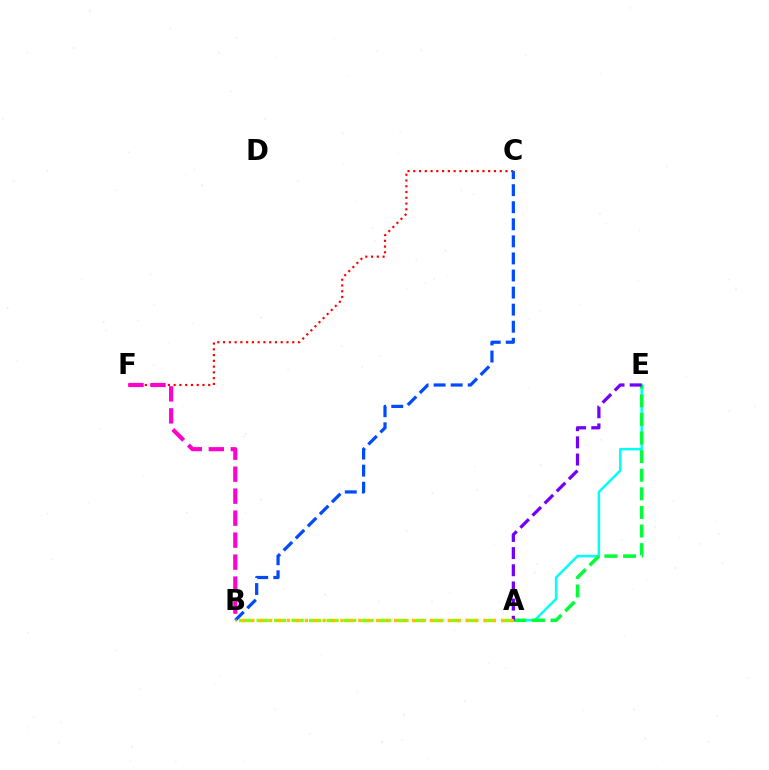{('A', 'E'): [{'color': '#00fff6', 'line_style': 'solid', 'thickness': 1.8}, {'color': '#00ff39', 'line_style': 'dashed', 'thickness': 2.53}, {'color': '#7200ff', 'line_style': 'dashed', 'thickness': 2.33}], ('C', 'F'): [{'color': '#ff0000', 'line_style': 'dotted', 'thickness': 1.57}], ('B', 'C'): [{'color': '#004bff', 'line_style': 'dashed', 'thickness': 2.32}], ('B', 'F'): [{'color': '#ff00cf', 'line_style': 'dashed', 'thickness': 2.99}], ('A', 'B'): [{'color': '#84ff00', 'line_style': 'dashed', 'thickness': 2.38}, {'color': '#ffbd00', 'line_style': 'dotted', 'thickness': 2.43}]}